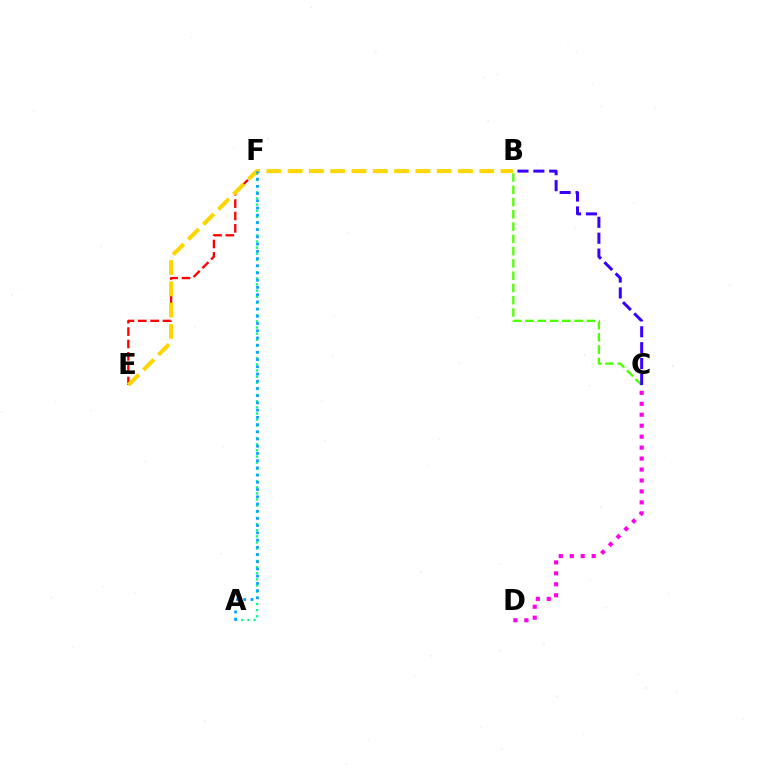{('B', 'C'): [{'color': '#4fff00', 'line_style': 'dashed', 'thickness': 1.67}, {'color': '#3700ff', 'line_style': 'dashed', 'thickness': 2.16}], ('E', 'F'): [{'color': '#ff0000', 'line_style': 'dashed', 'thickness': 1.68}], ('A', 'F'): [{'color': '#00ff86', 'line_style': 'dotted', 'thickness': 1.67}, {'color': '#009eff', 'line_style': 'dotted', 'thickness': 1.96}], ('C', 'D'): [{'color': '#ff00ed', 'line_style': 'dotted', 'thickness': 2.98}], ('B', 'E'): [{'color': '#ffd500', 'line_style': 'dashed', 'thickness': 2.89}]}